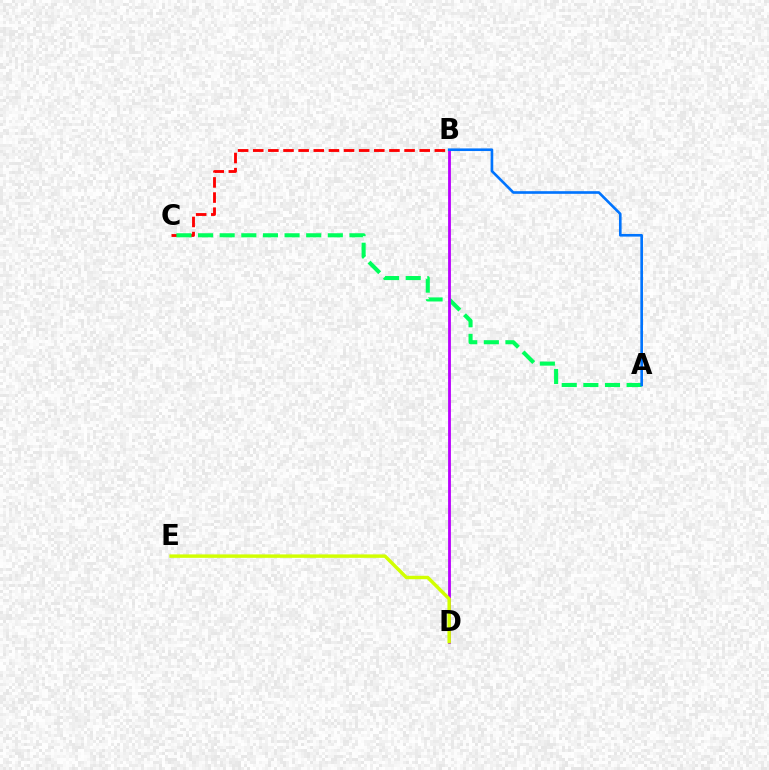{('B', 'C'): [{'color': '#ff0000', 'line_style': 'dashed', 'thickness': 2.06}], ('A', 'C'): [{'color': '#00ff5c', 'line_style': 'dashed', 'thickness': 2.94}], ('B', 'D'): [{'color': '#b900ff', 'line_style': 'solid', 'thickness': 2.03}], ('D', 'E'): [{'color': '#d1ff00', 'line_style': 'solid', 'thickness': 2.47}], ('A', 'B'): [{'color': '#0074ff', 'line_style': 'solid', 'thickness': 1.89}]}